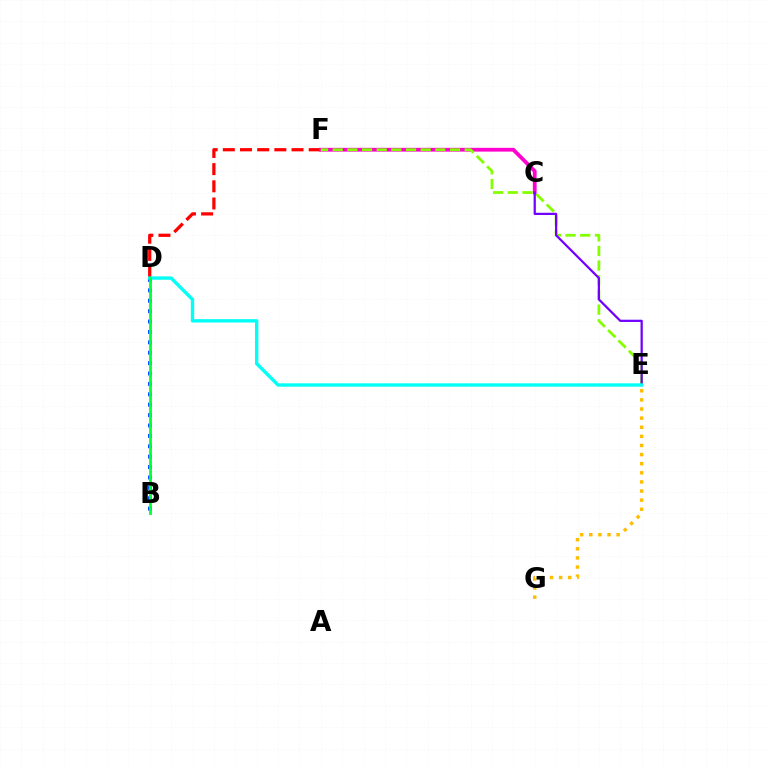{('B', 'D'): [{'color': '#004bff', 'line_style': 'dotted', 'thickness': 2.82}, {'color': '#00ff39', 'line_style': 'solid', 'thickness': 2.02}], ('E', 'G'): [{'color': '#ffbd00', 'line_style': 'dotted', 'thickness': 2.48}], ('D', 'F'): [{'color': '#ff0000', 'line_style': 'dashed', 'thickness': 2.33}], ('C', 'F'): [{'color': '#ff00cf', 'line_style': 'solid', 'thickness': 2.72}], ('E', 'F'): [{'color': '#84ff00', 'line_style': 'dashed', 'thickness': 1.99}], ('C', 'E'): [{'color': '#7200ff', 'line_style': 'solid', 'thickness': 1.61}], ('D', 'E'): [{'color': '#00fff6', 'line_style': 'solid', 'thickness': 2.42}]}